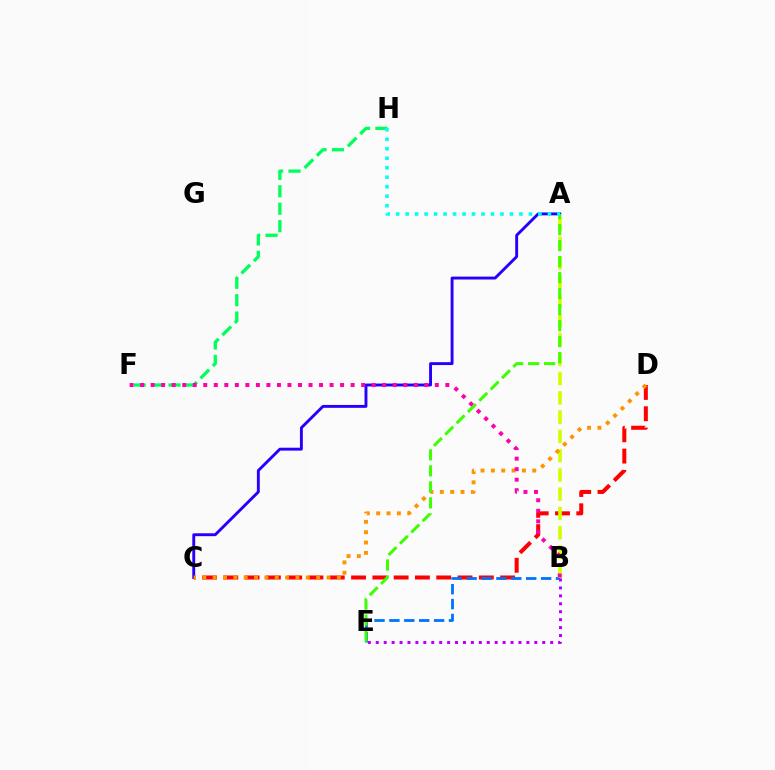{('A', 'C'): [{'color': '#2500ff', 'line_style': 'solid', 'thickness': 2.08}], ('C', 'D'): [{'color': '#ff0000', 'line_style': 'dashed', 'thickness': 2.89}, {'color': '#ff9400', 'line_style': 'dotted', 'thickness': 2.81}], ('B', 'E'): [{'color': '#0074ff', 'line_style': 'dashed', 'thickness': 2.02}, {'color': '#b900ff', 'line_style': 'dotted', 'thickness': 2.15}], ('A', 'B'): [{'color': '#d1ff00', 'line_style': 'dashed', 'thickness': 2.62}], ('A', 'E'): [{'color': '#3dff00', 'line_style': 'dashed', 'thickness': 2.17}], ('F', 'H'): [{'color': '#00ff5c', 'line_style': 'dashed', 'thickness': 2.37}], ('A', 'H'): [{'color': '#00fff6', 'line_style': 'dotted', 'thickness': 2.58}], ('B', 'F'): [{'color': '#ff00ac', 'line_style': 'dotted', 'thickness': 2.86}]}